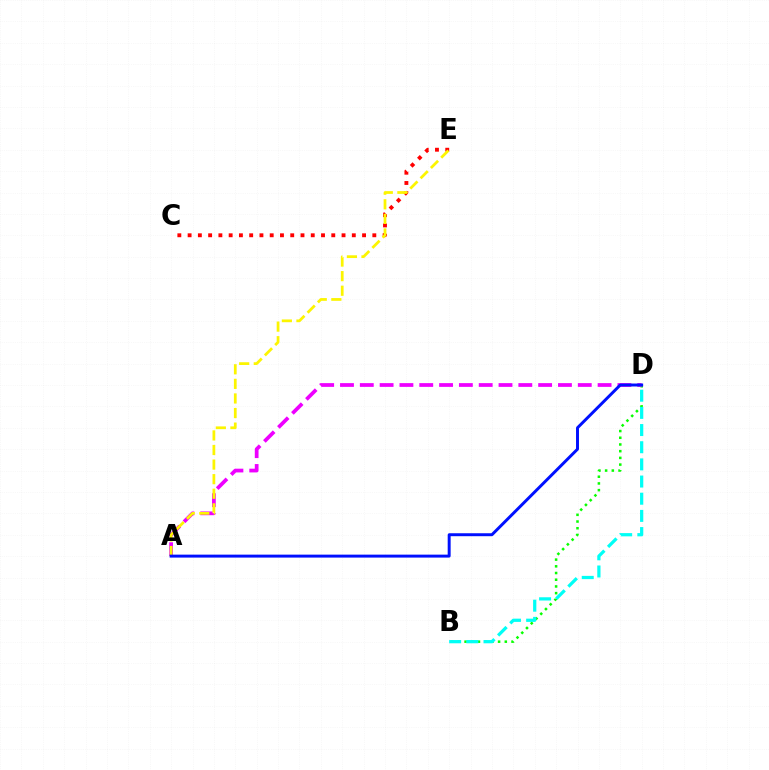{('C', 'E'): [{'color': '#ff0000', 'line_style': 'dotted', 'thickness': 2.79}], ('B', 'D'): [{'color': '#08ff00', 'line_style': 'dotted', 'thickness': 1.82}, {'color': '#00fff6', 'line_style': 'dashed', 'thickness': 2.33}], ('A', 'D'): [{'color': '#ee00ff', 'line_style': 'dashed', 'thickness': 2.69}, {'color': '#0010ff', 'line_style': 'solid', 'thickness': 2.13}], ('A', 'E'): [{'color': '#fcf500', 'line_style': 'dashed', 'thickness': 1.98}]}